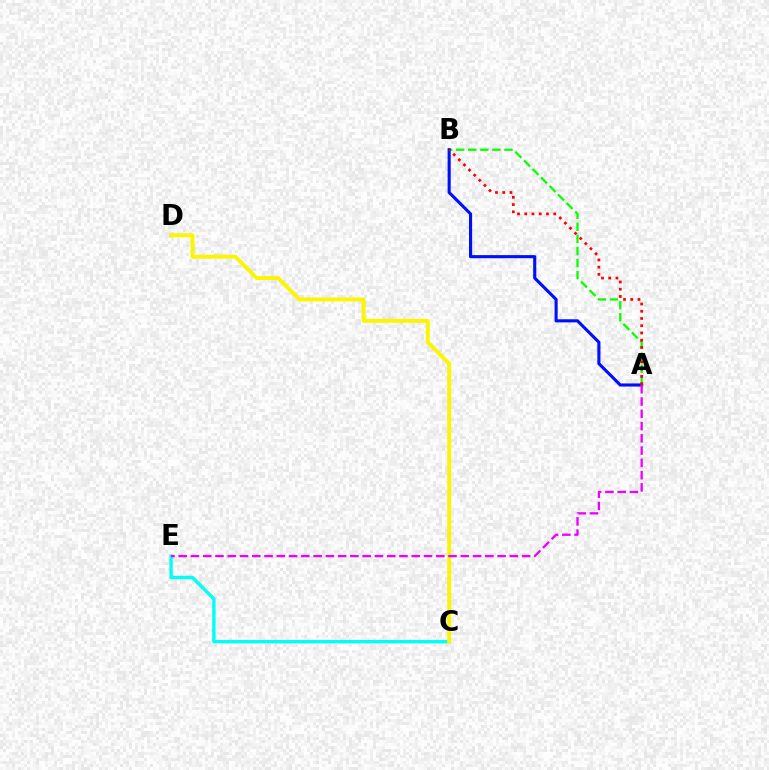{('A', 'B'): [{'color': '#08ff00', 'line_style': 'dashed', 'thickness': 1.64}, {'color': '#0010ff', 'line_style': 'solid', 'thickness': 2.24}, {'color': '#ff0000', 'line_style': 'dotted', 'thickness': 1.97}], ('C', 'E'): [{'color': '#00fff6', 'line_style': 'solid', 'thickness': 2.44}], ('C', 'D'): [{'color': '#fcf500', 'line_style': 'solid', 'thickness': 2.81}], ('A', 'E'): [{'color': '#ee00ff', 'line_style': 'dashed', 'thickness': 1.67}]}